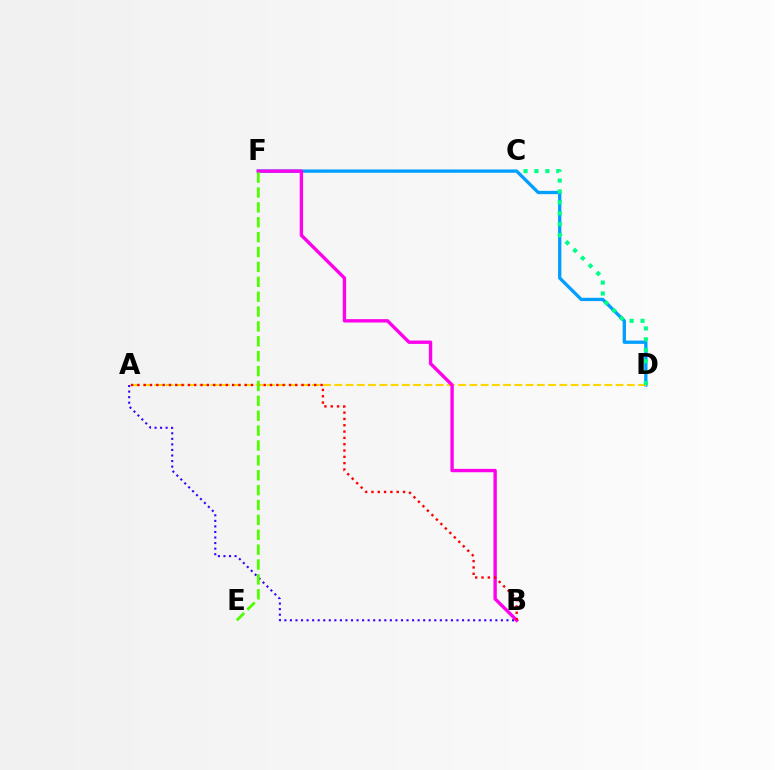{('D', 'F'): [{'color': '#009eff', 'line_style': 'solid', 'thickness': 2.38}], ('A', 'D'): [{'color': '#ffd500', 'line_style': 'dashed', 'thickness': 1.53}], ('B', 'F'): [{'color': '#ff00ed', 'line_style': 'solid', 'thickness': 2.42}], ('A', 'B'): [{'color': '#ff0000', 'line_style': 'dotted', 'thickness': 1.72}, {'color': '#3700ff', 'line_style': 'dotted', 'thickness': 1.51}], ('C', 'D'): [{'color': '#00ff86', 'line_style': 'dotted', 'thickness': 2.96}], ('E', 'F'): [{'color': '#4fff00', 'line_style': 'dashed', 'thickness': 2.02}]}